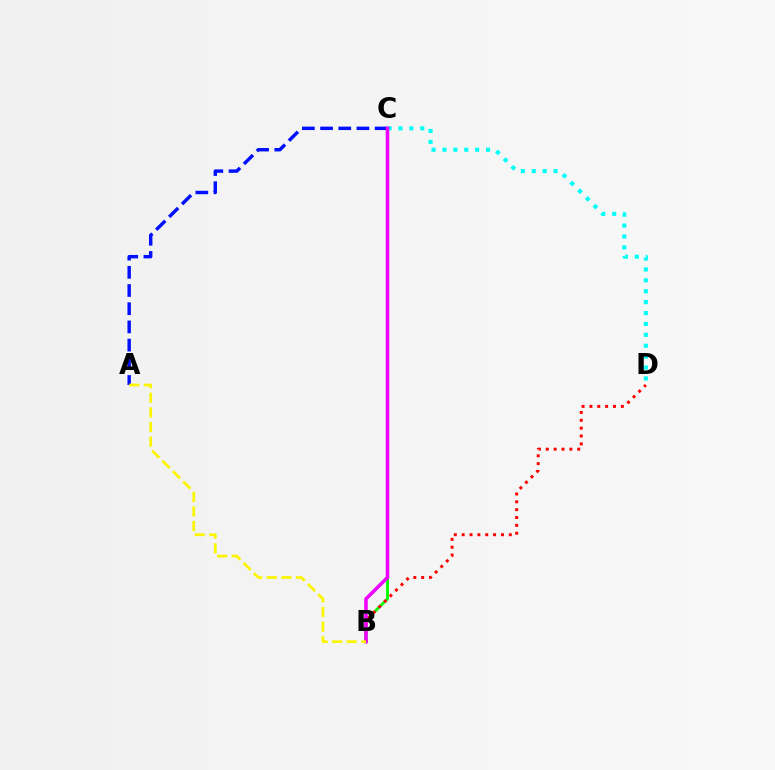{('B', 'C'): [{'color': '#08ff00', 'line_style': 'solid', 'thickness': 2.08}, {'color': '#ee00ff', 'line_style': 'solid', 'thickness': 2.55}], ('C', 'D'): [{'color': '#00fff6', 'line_style': 'dotted', 'thickness': 2.96}], ('A', 'C'): [{'color': '#0010ff', 'line_style': 'dashed', 'thickness': 2.47}], ('B', 'D'): [{'color': '#ff0000', 'line_style': 'dotted', 'thickness': 2.13}], ('A', 'B'): [{'color': '#fcf500', 'line_style': 'dashed', 'thickness': 1.99}]}